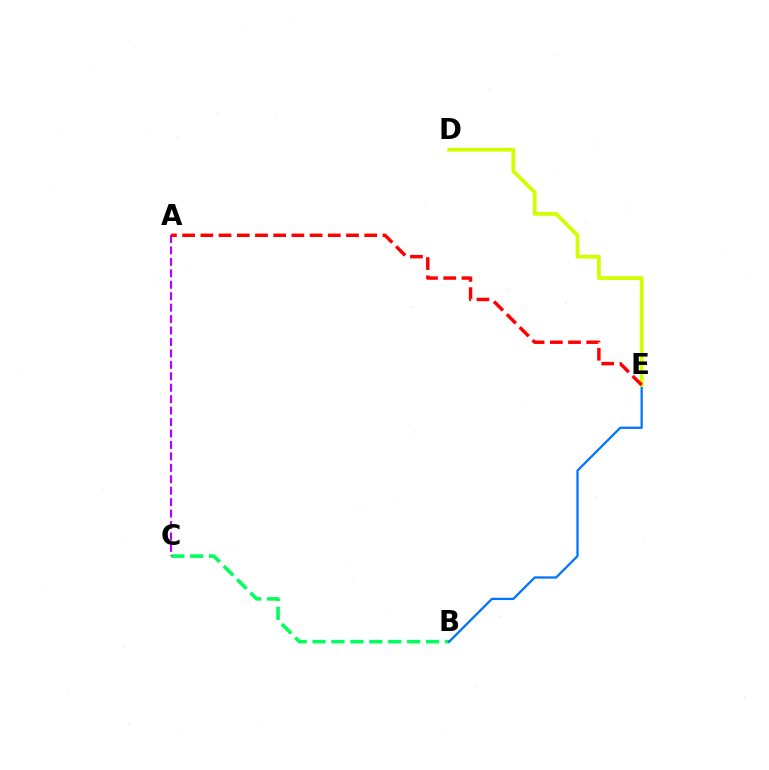{('B', 'C'): [{'color': '#00ff5c', 'line_style': 'dashed', 'thickness': 2.57}], ('B', 'E'): [{'color': '#0074ff', 'line_style': 'solid', 'thickness': 1.63}], ('A', 'C'): [{'color': '#b900ff', 'line_style': 'dashed', 'thickness': 1.55}], ('D', 'E'): [{'color': '#d1ff00', 'line_style': 'solid', 'thickness': 2.72}], ('A', 'E'): [{'color': '#ff0000', 'line_style': 'dashed', 'thickness': 2.47}]}